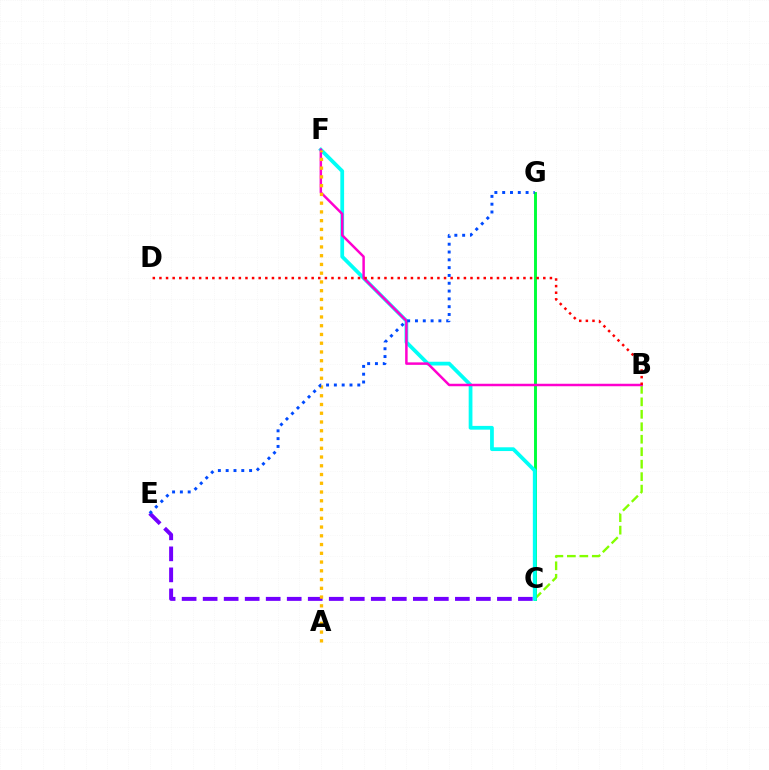{('B', 'C'): [{'color': '#84ff00', 'line_style': 'dashed', 'thickness': 1.69}], ('C', 'E'): [{'color': '#7200ff', 'line_style': 'dashed', 'thickness': 2.86}], ('C', 'G'): [{'color': '#00ff39', 'line_style': 'solid', 'thickness': 2.11}], ('C', 'F'): [{'color': '#00fff6', 'line_style': 'solid', 'thickness': 2.7}], ('B', 'F'): [{'color': '#ff00cf', 'line_style': 'solid', 'thickness': 1.79}], ('B', 'D'): [{'color': '#ff0000', 'line_style': 'dotted', 'thickness': 1.8}], ('A', 'F'): [{'color': '#ffbd00', 'line_style': 'dotted', 'thickness': 2.38}], ('E', 'G'): [{'color': '#004bff', 'line_style': 'dotted', 'thickness': 2.12}]}